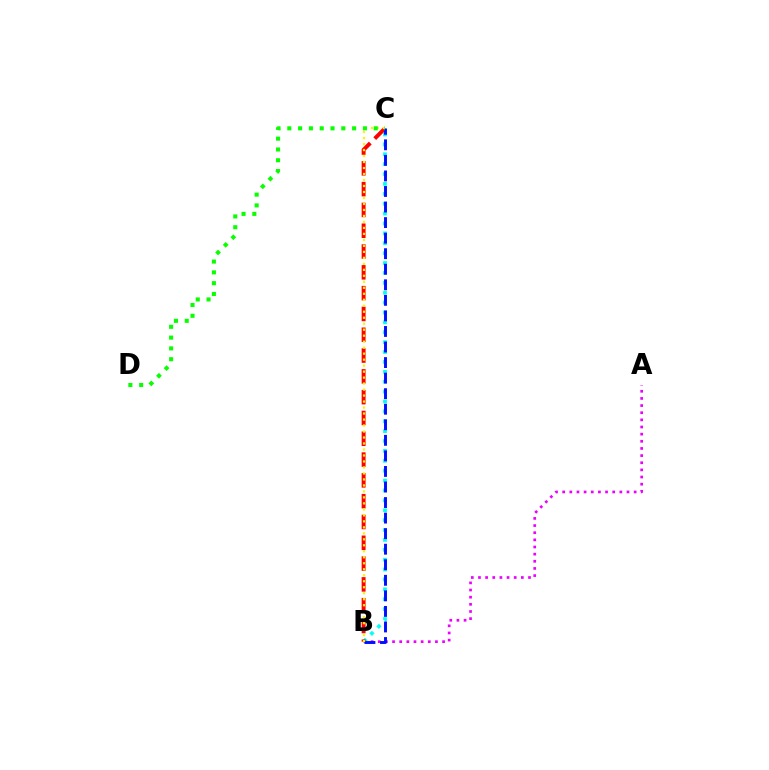{('A', 'B'): [{'color': '#ee00ff', 'line_style': 'dotted', 'thickness': 1.94}], ('B', 'C'): [{'color': '#00fff6', 'line_style': 'dotted', 'thickness': 2.69}, {'color': '#ff0000', 'line_style': 'dashed', 'thickness': 2.83}, {'color': '#0010ff', 'line_style': 'dashed', 'thickness': 2.11}, {'color': '#fcf500', 'line_style': 'dotted', 'thickness': 1.63}], ('C', 'D'): [{'color': '#08ff00', 'line_style': 'dotted', 'thickness': 2.93}]}